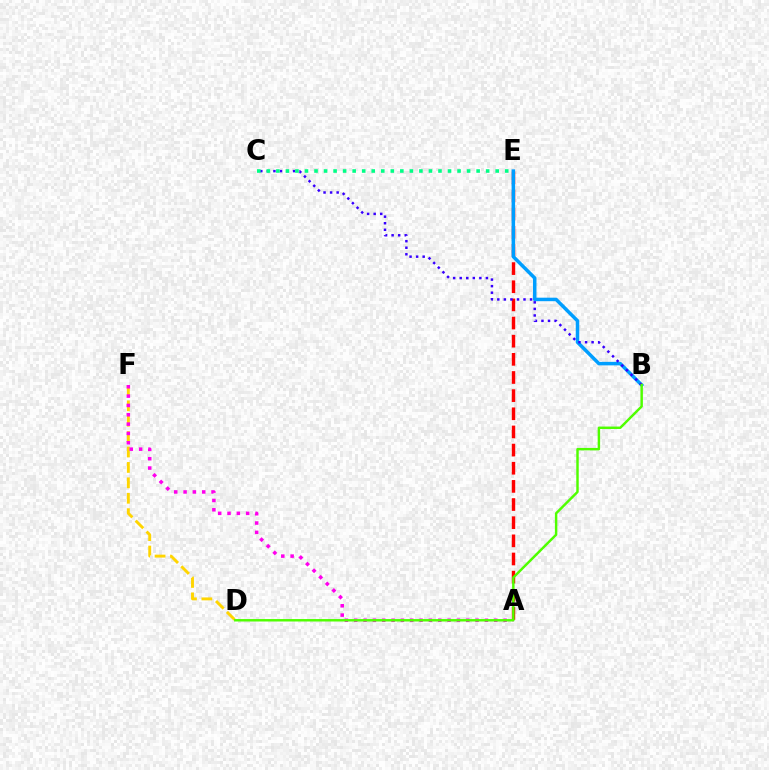{('D', 'F'): [{'color': '#ffd500', 'line_style': 'dashed', 'thickness': 2.09}], ('A', 'F'): [{'color': '#ff00ed', 'line_style': 'dotted', 'thickness': 2.54}], ('A', 'E'): [{'color': '#ff0000', 'line_style': 'dashed', 'thickness': 2.47}], ('B', 'E'): [{'color': '#009eff', 'line_style': 'solid', 'thickness': 2.52}], ('B', 'C'): [{'color': '#3700ff', 'line_style': 'dotted', 'thickness': 1.78}], ('C', 'E'): [{'color': '#00ff86', 'line_style': 'dotted', 'thickness': 2.59}], ('B', 'D'): [{'color': '#4fff00', 'line_style': 'solid', 'thickness': 1.76}]}